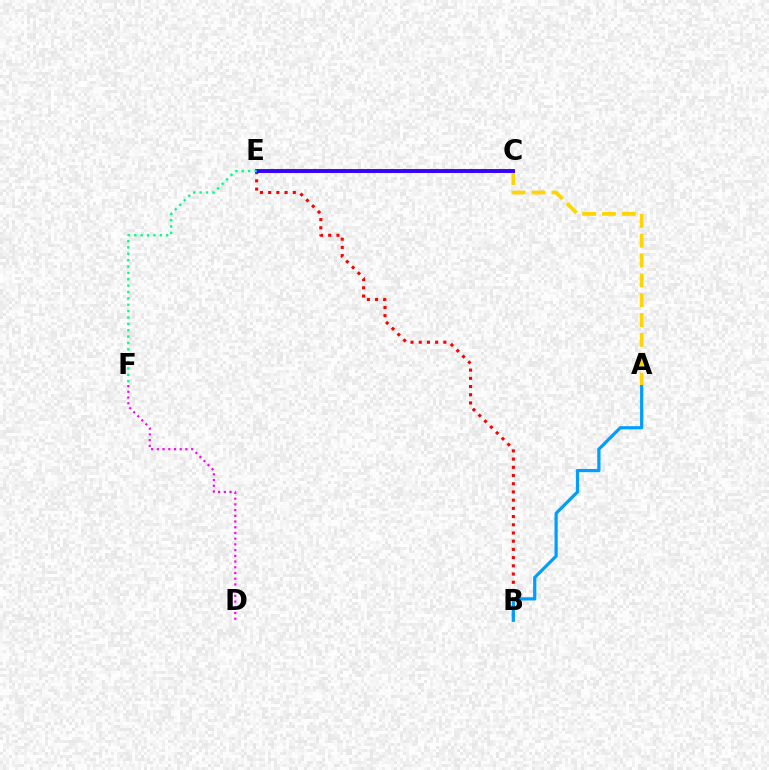{('C', 'E'): [{'color': '#4fff00', 'line_style': 'solid', 'thickness': 2.21}, {'color': '#3700ff', 'line_style': 'solid', 'thickness': 2.79}], ('B', 'E'): [{'color': '#ff0000', 'line_style': 'dotted', 'thickness': 2.23}], ('A', 'B'): [{'color': '#009eff', 'line_style': 'solid', 'thickness': 2.31}], ('A', 'C'): [{'color': '#ffd500', 'line_style': 'dashed', 'thickness': 2.69}], ('D', 'F'): [{'color': '#ff00ed', 'line_style': 'dotted', 'thickness': 1.55}], ('E', 'F'): [{'color': '#00ff86', 'line_style': 'dotted', 'thickness': 1.73}]}